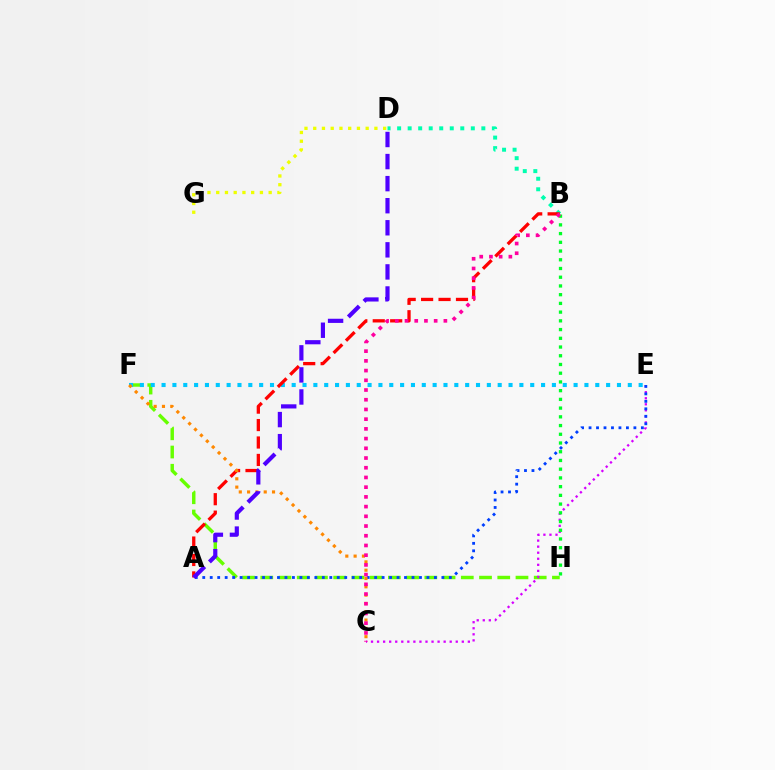{('F', 'H'): [{'color': '#66ff00', 'line_style': 'dashed', 'thickness': 2.48}], ('C', 'E'): [{'color': '#d600ff', 'line_style': 'dotted', 'thickness': 1.64}], ('E', 'F'): [{'color': '#00c7ff', 'line_style': 'dotted', 'thickness': 2.95}], ('B', 'D'): [{'color': '#00ffaf', 'line_style': 'dotted', 'thickness': 2.86}], ('A', 'E'): [{'color': '#003fff', 'line_style': 'dotted', 'thickness': 2.03}], ('A', 'B'): [{'color': '#ff0000', 'line_style': 'dashed', 'thickness': 2.37}], ('B', 'H'): [{'color': '#00ff27', 'line_style': 'dotted', 'thickness': 2.37}], ('C', 'F'): [{'color': '#ff8800', 'line_style': 'dotted', 'thickness': 2.26}], ('A', 'D'): [{'color': '#4f00ff', 'line_style': 'dashed', 'thickness': 3.0}], ('B', 'C'): [{'color': '#ff00a0', 'line_style': 'dotted', 'thickness': 2.64}], ('D', 'G'): [{'color': '#eeff00', 'line_style': 'dotted', 'thickness': 2.38}]}